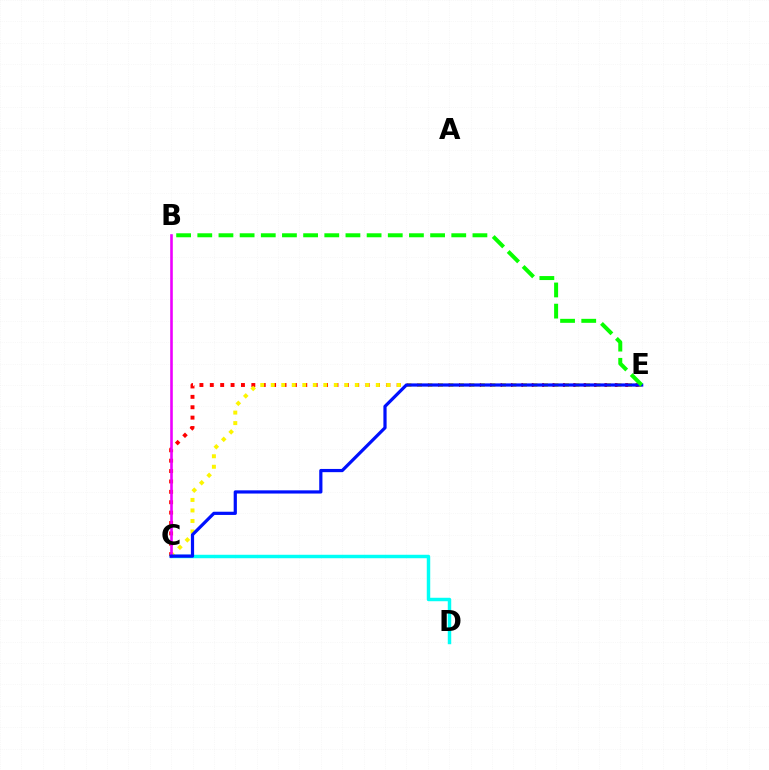{('C', 'E'): [{'color': '#ff0000', 'line_style': 'dotted', 'thickness': 2.82}, {'color': '#fcf500', 'line_style': 'dotted', 'thickness': 2.85}, {'color': '#0010ff', 'line_style': 'solid', 'thickness': 2.31}], ('C', 'D'): [{'color': '#00fff6', 'line_style': 'solid', 'thickness': 2.48}], ('B', 'C'): [{'color': '#ee00ff', 'line_style': 'solid', 'thickness': 1.88}], ('B', 'E'): [{'color': '#08ff00', 'line_style': 'dashed', 'thickness': 2.88}]}